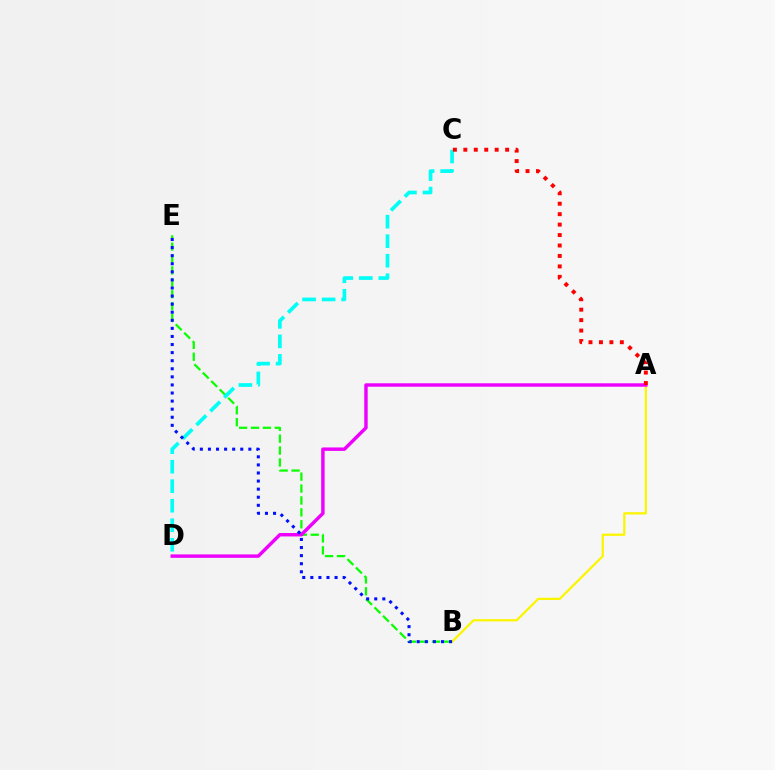{('B', 'E'): [{'color': '#08ff00', 'line_style': 'dashed', 'thickness': 1.62}, {'color': '#0010ff', 'line_style': 'dotted', 'thickness': 2.2}], ('A', 'B'): [{'color': '#fcf500', 'line_style': 'solid', 'thickness': 1.62}], ('A', 'D'): [{'color': '#ee00ff', 'line_style': 'solid', 'thickness': 2.47}], ('C', 'D'): [{'color': '#00fff6', 'line_style': 'dashed', 'thickness': 2.65}], ('A', 'C'): [{'color': '#ff0000', 'line_style': 'dotted', 'thickness': 2.84}]}